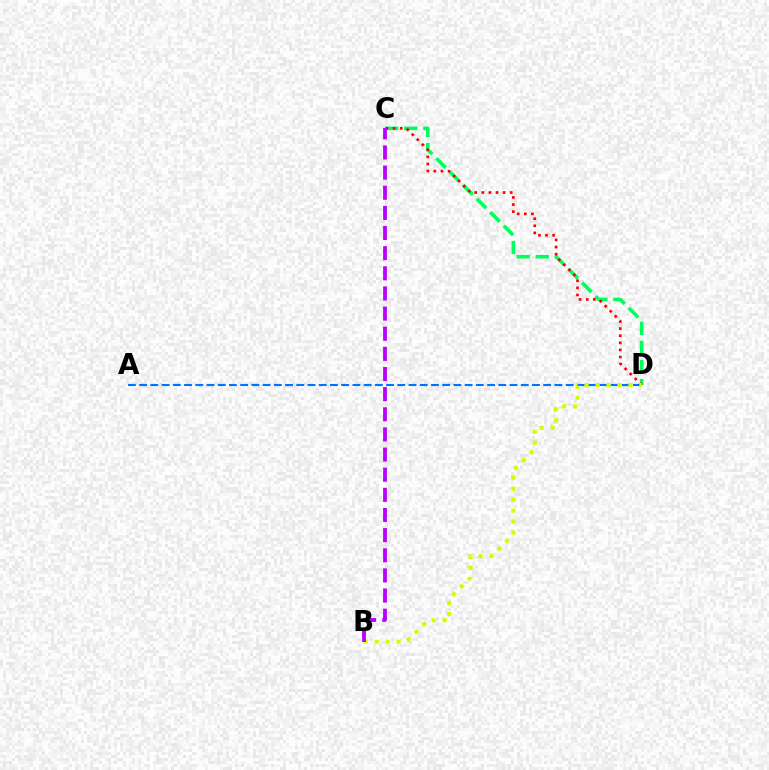{('A', 'D'): [{'color': '#0074ff', 'line_style': 'dashed', 'thickness': 1.52}], ('C', 'D'): [{'color': '#00ff5c', 'line_style': 'dashed', 'thickness': 2.59}, {'color': '#ff0000', 'line_style': 'dotted', 'thickness': 1.93}], ('B', 'D'): [{'color': '#d1ff00', 'line_style': 'dotted', 'thickness': 2.98}], ('B', 'C'): [{'color': '#b900ff', 'line_style': 'dashed', 'thickness': 2.74}]}